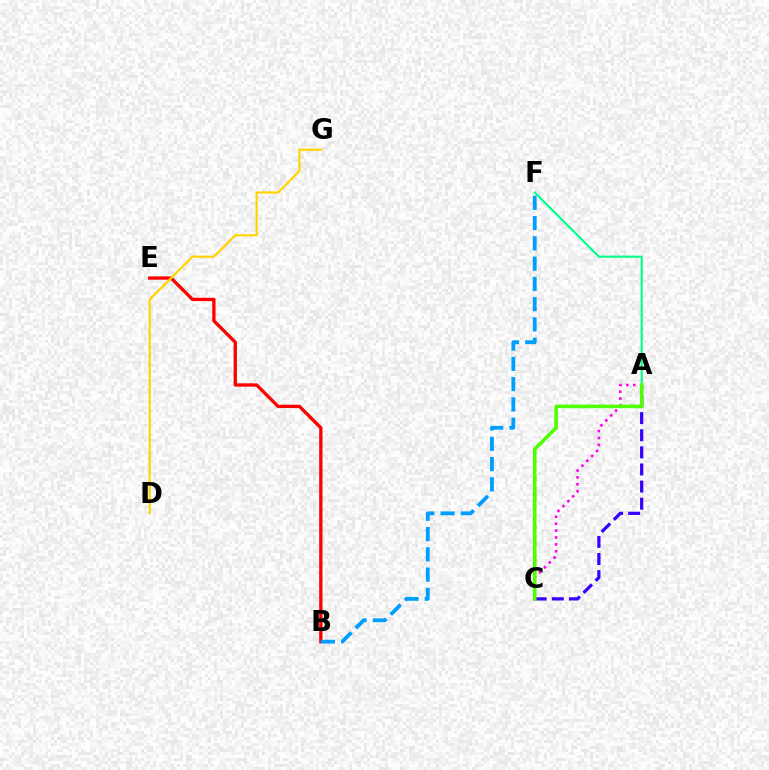{('B', 'E'): [{'color': '#ff0000', 'line_style': 'solid', 'thickness': 2.39}], ('A', 'C'): [{'color': '#3700ff', 'line_style': 'dashed', 'thickness': 2.32}, {'color': '#ff00ed', 'line_style': 'dotted', 'thickness': 1.87}, {'color': '#4fff00', 'line_style': 'solid', 'thickness': 2.59}], ('A', 'F'): [{'color': '#00ff86', 'line_style': 'solid', 'thickness': 1.51}], ('D', 'G'): [{'color': '#ffd500', 'line_style': 'solid', 'thickness': 1.56}], ('B', 'F'): [{'color': '#009eff', 'line_style': 'dashed', 'thickness': 2.75}]}